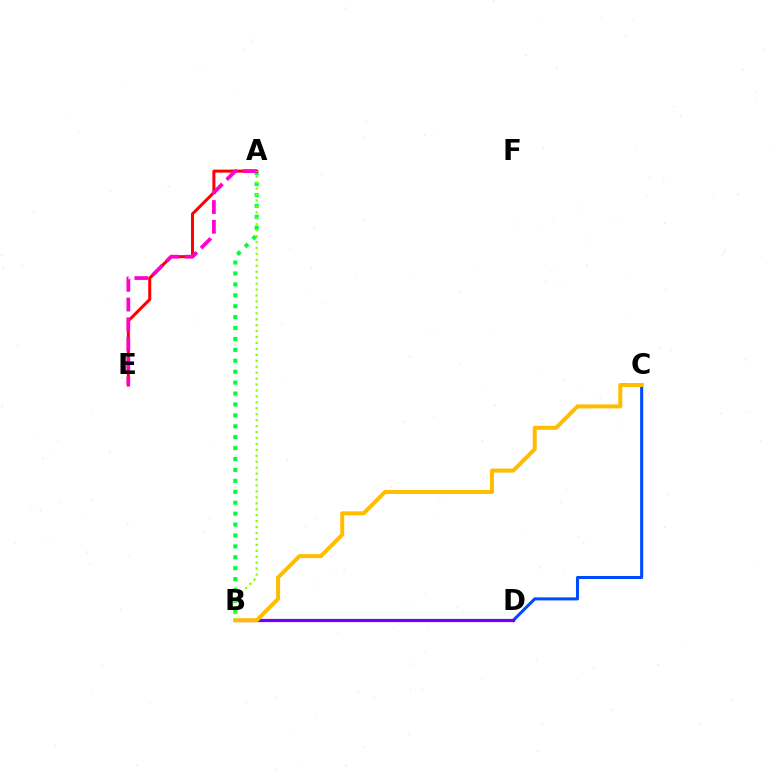{('C', 'D'): [{'color': '#004bff', 'line_style': 'solid', 'thickness': 2.19}], ('A', 'B'): [{'color': '#00ff39', 'line_style': 'dotted', 'thickness': 2.97}, {'color': '#84ff00', 'line_style': 'dotted', 'thickness': 1.61}], ('B', 'D'): [{'color': '#00fff6', 'line_style': 'dotted', 'thickness': 2.05}, {'color': '#7200ff', 'line_style': 'solid', 'thickness': 2.32}], ('B', 'C'): [{'color': '#ffbd00', 'line_style': 'solid', 'thickness': 2.88}], ('A', 'E'): [{'color': '#ff0000', 'line_style': 'solid', 'thickness': 2.17}, {'color': '#ff00cf', 'line_style': 'dashed', 'thickness': 2.68}]}